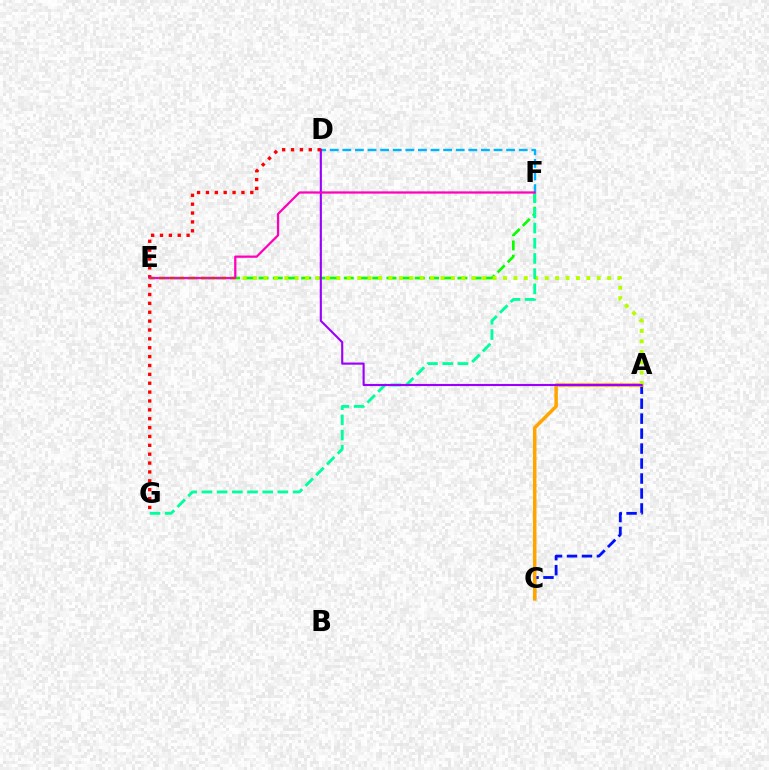{('E', 'F'): [{'color': '#08ff00', 'line_style': 'dashed', 'thickness': 1.93}, {'color': '#ff00bd', 'line_style': 'solid', 'thickness': 1.62}], ('A', 'C'): [{'color': '#0010ff', 'line_style': 'dashed', 'thickness': 2.03}, {'color': '#ffa500', 'line_style': 'solid', 'thickness': 2.52}], ('A', 'E'): [{'color': '#b3ff00', 'line_style': 'dotted', 'thickness': 2.83}], ('D', 'F'): [{'color': '#00b5ff', 'line_style': 'dashed', 'thickness': 1.71}], ('F', 'G'): [{'color': '#00ff9d', 'line_style': 'dashed', 'thickness': 2.06}], ('A', 'D'): [{'color': '#9b00ff', 'line_style': 'solid', 'thickness': 1.53}], ('D', 'G'): [{'color': '#ff0000', 'line_style': 'dotted', 'thickness': 2.41}]}